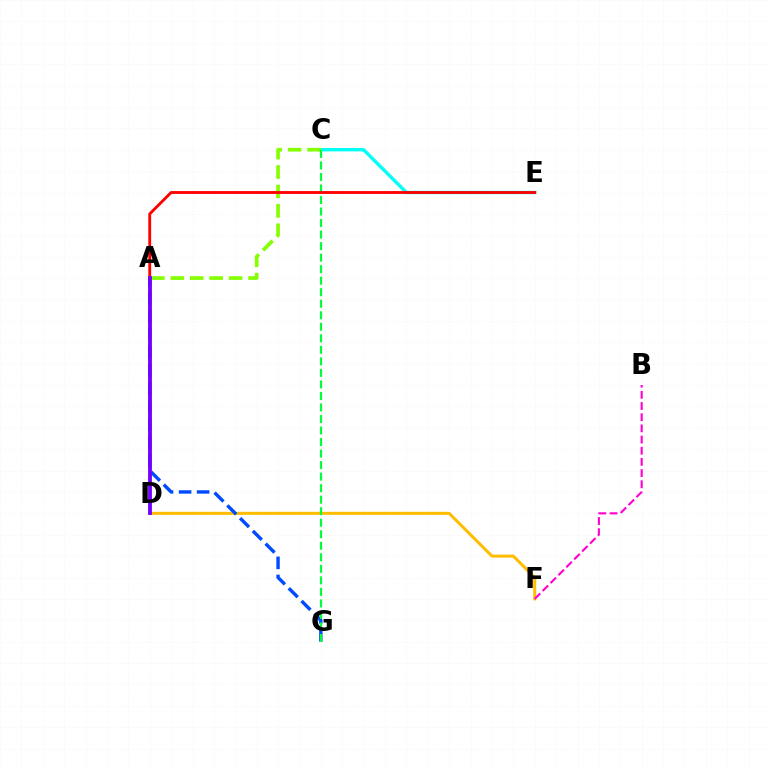{('C', 'E'): [{'color': '#00fff6', 'line_style': 'solid', 'thickness': 2.42}], ('D', 'F'): [{'color': '#ffbd00', 'line_style': 'solid', 'thickness': 2.17}], ('B', 'F'): [{'color': '#ff00cf', 'line_style': 'dashed', 'thickness': 1.52}], ('A', 'G'): [{'color': '#004bff', 'line_style': 'dashed', 'thickness': 2.45}], ('A', 'C'): [{'color': '#84ff00', 'line_style': 'dashed', 'thickness': 2.64}], ('C', 'G'): [{'color': '#00ff39', 'line_style': 'dashed', 'thickness': 1.57}], ('A', 'E'): [{'color': '#ff0000', 'line_style': 'solid', 'thickness': 2.05}], ('A', 'D'): [{'color': '#7200ff', 'line_style': 'solid', 'thickness': 2.75}]}